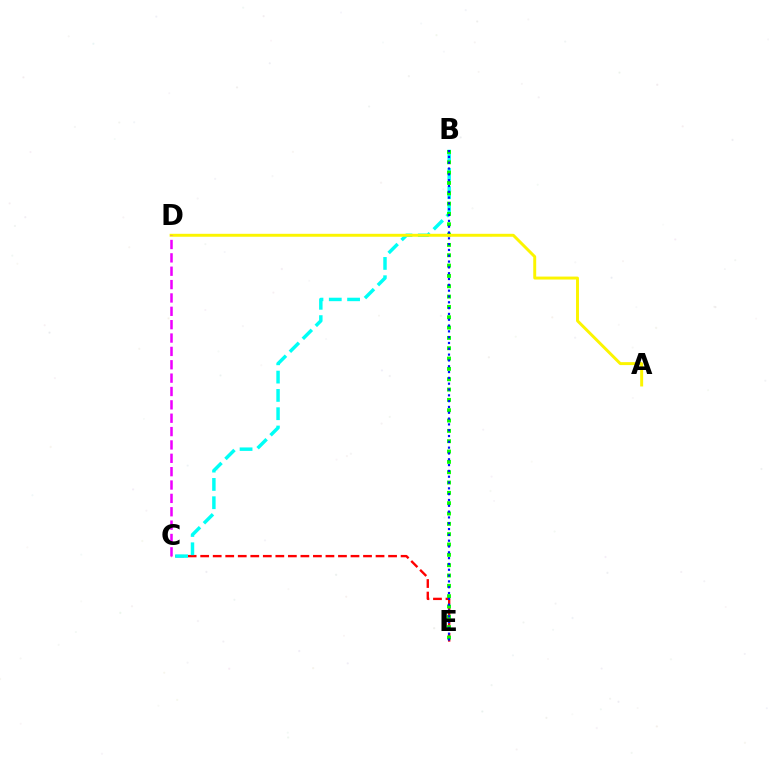{('C', 'E'): [{'color': '#ff0000', 'line_style': 'dashed', 'thickness': 1.7}], ('B', 'C'): [{'color': '#00fff6', 'line_style': 'dashed', 'thickness': 2.49}], ('B', 'E'): [{'color': '#08ff00', 'line_style': 'dotted', 'thickness': 2.81}, {'color': '#0010ff', 'line_style': 'dotted', 'thickness': 1.58}], ('A', 'D'): [{'color': '#fcf500', 'line_style': 'solid', 'thickness': 2.12}], ('C', 'D'): [{'color': '#ee00ff', 'line_style': 'dashed', 'thickness': 1.82}]}